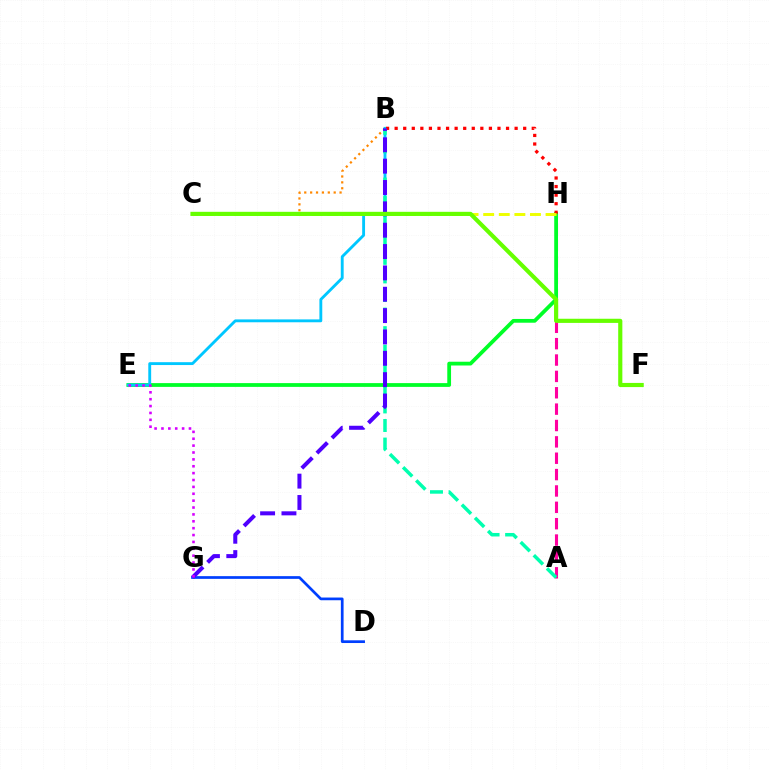{('D', 'G'): [{'color': '#003fff', 'line_style': 'solid', 'thickness': 1.95}], ('A', 'H'): [{'color': '#ff00a0', 'line_style': 'dashed', 'thickness': 2.22}], ('E', 'H'): [{'color': '#00ff27', 'line_style': 'solid', 'thickness': 2.71}], ('B', 'C'): [{'color': '#ff8800', 'line_style': 'dotted', 'thickness': 1.6}], ('B', 'E'): [{'color': '#00c7ff', 'line_style': 'solid', 'thickness': 2.06}], ('B', 'H'): [{'color': '#ff0000', 'line_style': 'dotted', 'thickness': 2.33}], ('A', 'B'): [{'color': '#00ffaf', 'line_style': 'dashed', 'thickness': 2.52}], ('B', 'G'): [{'color': '#4f00ff', 'line_style': 'dashed', 'thickness': 2.9}], ('C', 'H'): [{'color': '#eeff00', 'line_style': 'dashed', 'thickness': 2.12}], ('E', 'G'): [{'color': '#d600ff', 'line_style': 'dotted', 'thickness': 1.87}], ('C', 'F'): [{'color': '#66ff00', 'line_style': 'solid', 'thickness': 2.99}]}